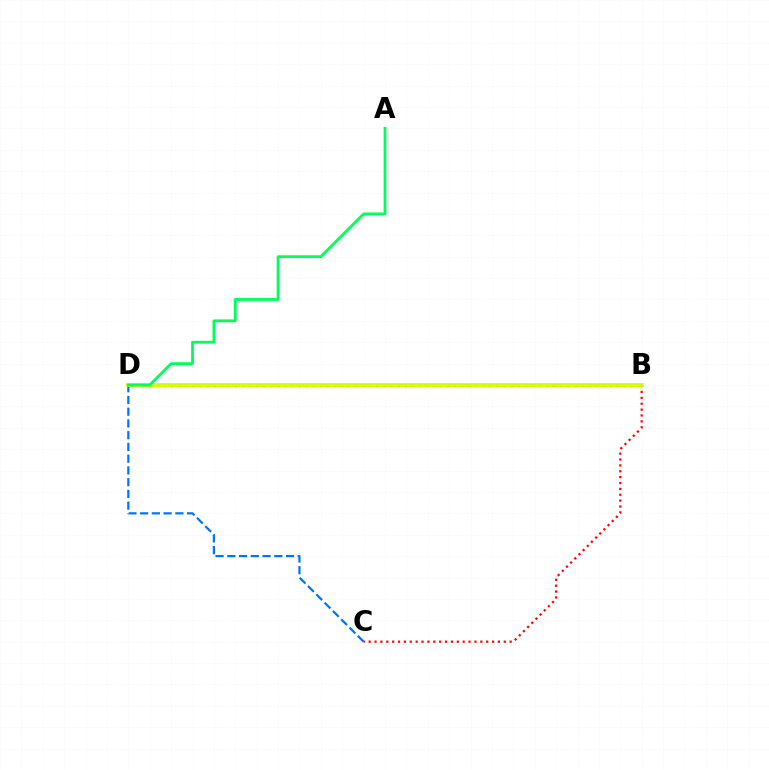{('C', 'D'): [{'color': '#0074ff', 'line_style': 'dashed', 'thickness': 1.6}], ('B', 'D'): [{'color': '#b900ff', 'line_style': 'dotted', 'thickness': 1.92}, {'color': '#d1ff00', 'line_style': 'solid', 'thickness': 2.74}], ('B', 'C'): [{'color': '#ff0000', 'line_style': 'dotted', 'thickness': 1.6}], ('A', 'D'): [{'color': '#00ff5c', 'line_style': 'solid', 'thickness': 2.01}]}